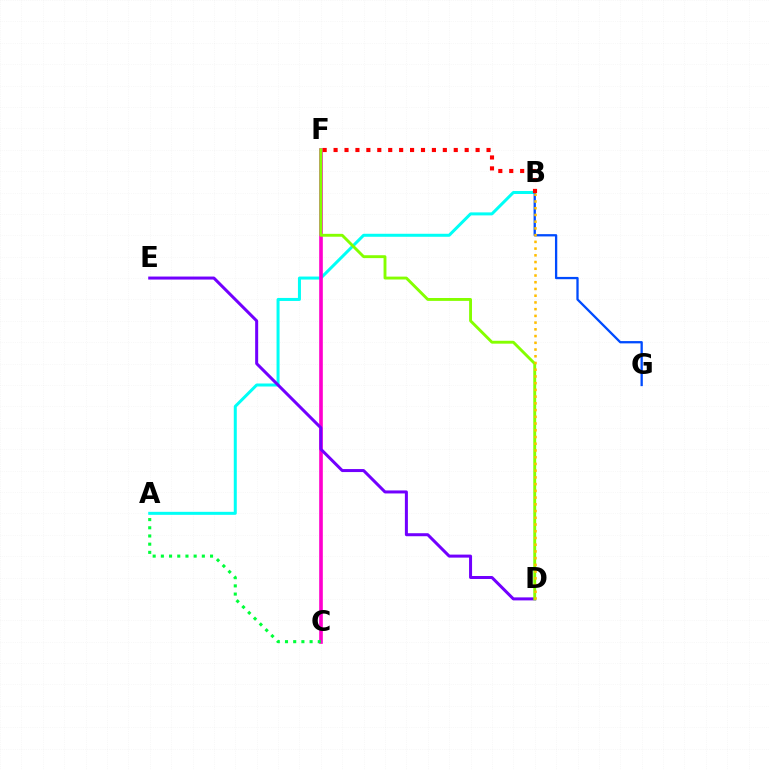{('A', 'B'): [{'color': '#00fff6', 'line_style': 'solid', 'thickness': 2.17}], ('B', 'G'): [{'color': '#004bff', 'line_style': 'solid', 'thickness': 1.65}], ('C', 'F'): [{'color': '#ff00cf', 'line_style': 'solid', 'thickness': 2.62}], ('D', 'E'): [{'color': '#7200ff', 'line_style': 'solid', 'thickness': 2.17}], ('A', 'C'): [{'color': '#00ff39', 'line_style': 'dotted', 'thickness': 2.23}], ('B', 'F'): [{'color': '#ff0000', 'line_style': 'dotted', 'thickness': 2.97}], ('D', 'F'): [{'color': '#84ff00', 'line_style': 'solid', 'thickness': 2.08}], ('B', 'D'): [{'color': '#ffbd00', 'line_style': 'dotted', 'thickness': 1.83}]}